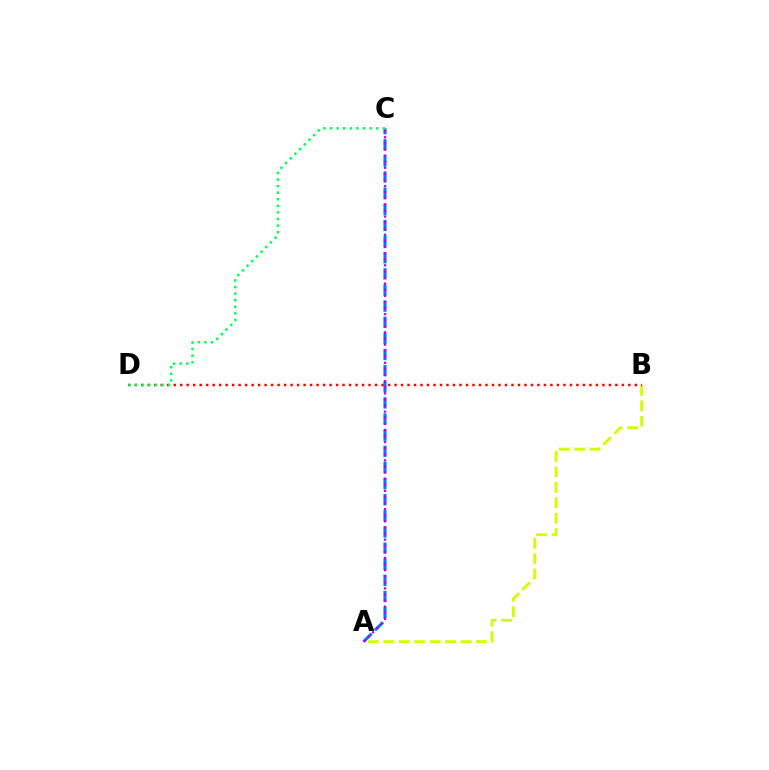{('A', 'B'): [{'color': '#d1ff00', 'line_style': 'dashed', 'thickness': 2.1}], ('A', 'C'): [{'color': '#0074ff', 'line_style': 'dashed', 'thickness': 2.19}, {'color': '#b900ff', 'line_style': 'dotted', 'thickness': 1.66}], ('B', 'D'): [{'color': '#ff0000', 'line_style': 'dotted', 'thickness': 1.76}], ('C', 'D'): [{'color': '#00ff5c', 'line_style': 'dotted', 'thickness': 1.79}]}